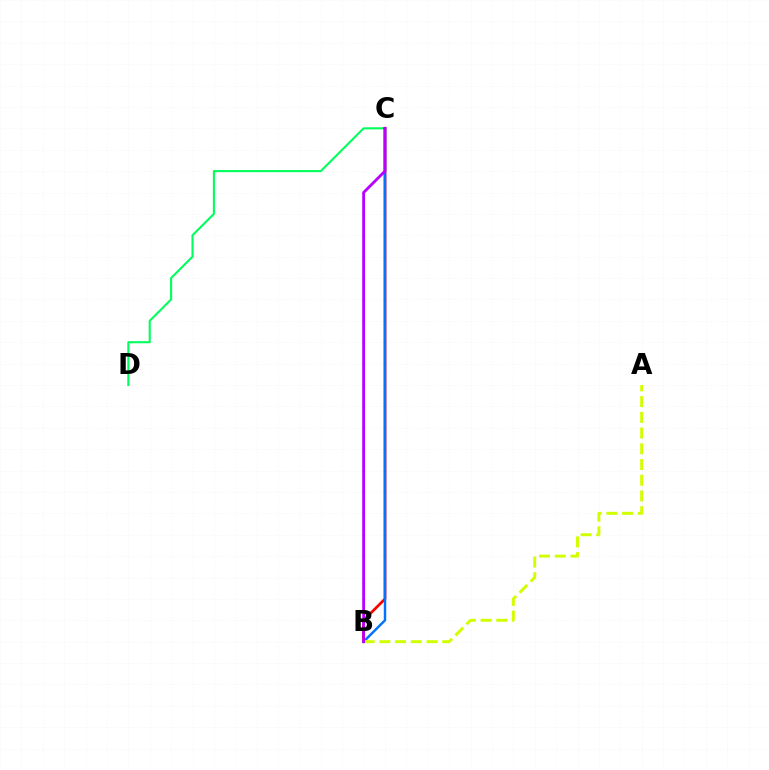{('C', 'D'): [{'color': '#00ff5c', 'line_style': 'solid', 'thickness': 1.51}], ('B', 'C'): [{'color': '#ff0000', 'line_style': 'solid', 'thickness': 1.96}, {'color': '#0074ff', 'line_style': 'solid', 'thickness': 1.76}, {'color': '#b900ff', 'line_style': 'solid', 'thickness': 2.02}], ('A', 'B'): [{'color': '#d1ff00', 'line_style': 'dashed', 'thickness': 2.14}]}